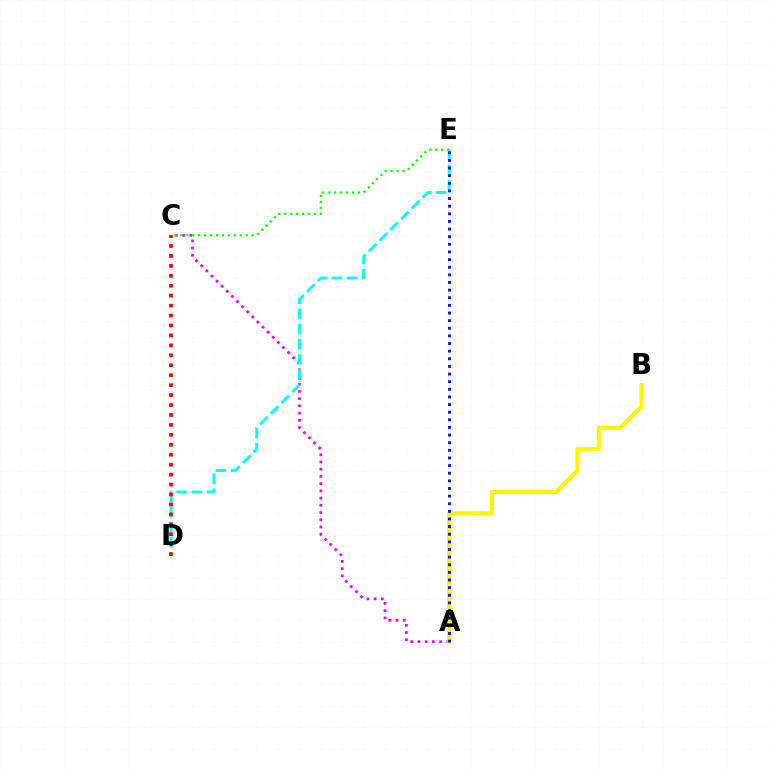{('A', 'C'): [{'color': '#ee00ff', 'line_style': 'dotted', 'thickness': 1.96}], ('C', 'E'): [{'color': '#08ff00', 'line_style': 'dotted', 'thickness': 1.61}], ('D', 'E'): [{'color': '#00fff6', 'line_style': 'dashed', 'thickness': 2.07}], ('A', 'B'): [{'color': '#fcf500', 'line_style': 'solid', 'thickness': 2.9}], ('C', 'D'): [{'color': '#ff0000', 'line_style': 'dotted', 'thickness': 2.7}], ('A', 'E'): [{'color': '#0010ff', 'line_style': 'dotted', 'thickness': 2.07}]}